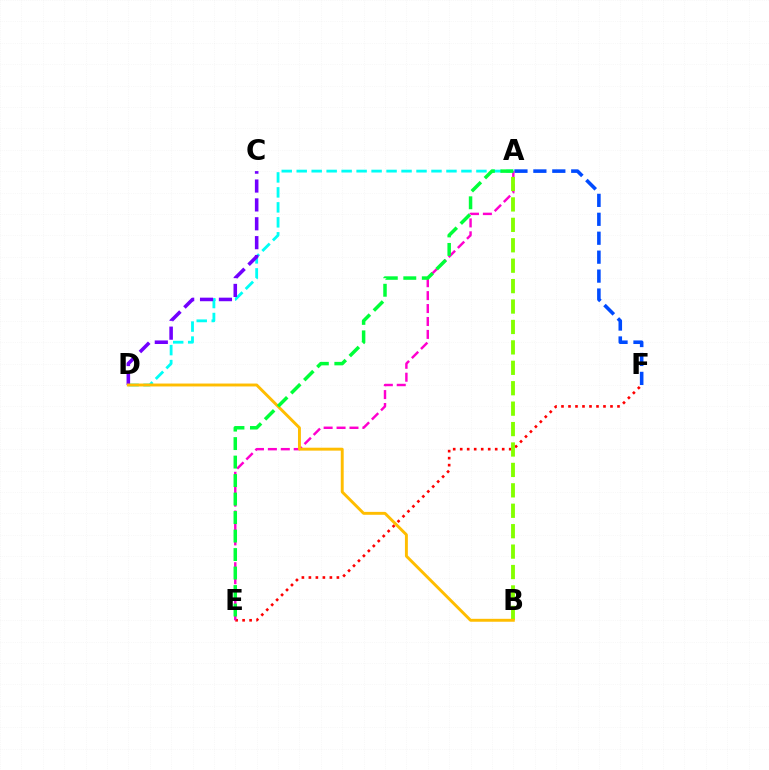{('A', 'F'): [{'color': '#004bff', 'line_style': 'dashed', 'thickness': 2.57}], ('E', 'F'): [{'color': '#ff0000', 'line_style': 'dotted', 'thickness': 1.9}], ('A', 'E'): [{'color': '#ff00cf', 'line_style': 'dashed', 'thickness': 1.76}, {'color': '#00ff39', 'line_style': 'dashed', 'thickness': 2.51}], ('A', 'D'): [{'color': '#00fff6', 'line_style': 'dashed', 'thickness': 2.03}], ('A', 'B'): [{'color': '#84ff00', 'line_style': 'dashed', 'thickness': 2.77}], ('C', 'D'): [{'color': '#7200ff', 'line_style': 'dashed', 'thickness': 2.56}], ('B', 'D'): [{'color': '#ffbd00', 'line_style': 'solid', 'thickness': 2.1}]}